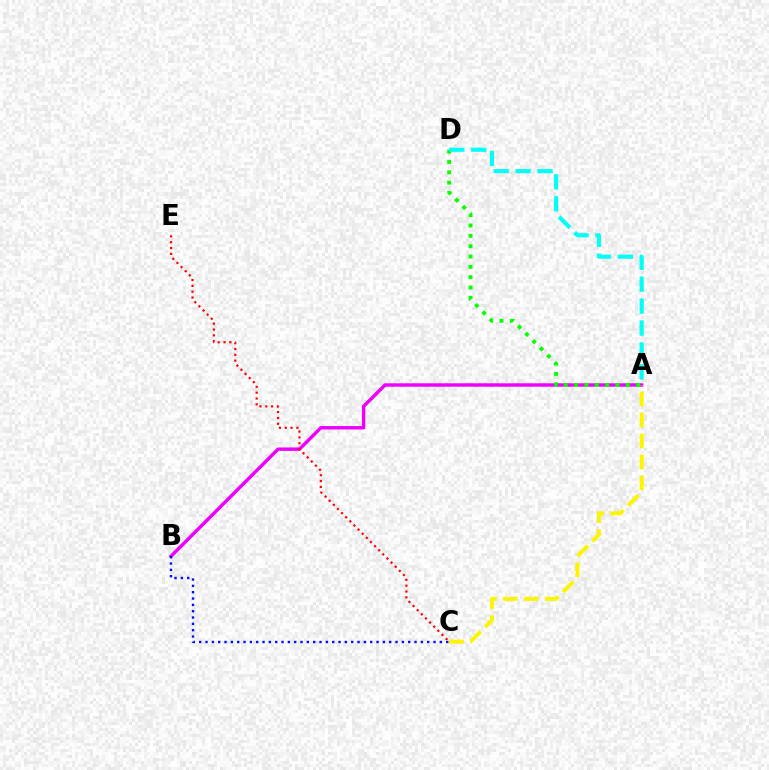{('A', 'B'): [{'color': '#ee00ff', 'line_style': 'solid', 'thickness': 2.47}], ('C', 'E'): [{'color': '#ff0000', 'line_style': 'dotted', 'thickness': 1.59}], ('B', 'C'): [{'color': '#0010ff', 'line_style': 'dotted', 'thickness': 1.72}], ('A', 'D'): [{'color': '#08ff00', 'line_style': 'dotted', 'thickness': 2.81}, {'color': '#00fff6', 'line_style': 'dashed', 'thickness': 2.98}], ('A', 'C'): [{'color': '#fcf500', 'line_style': 'dashed', 'thickness': 2.85}]}